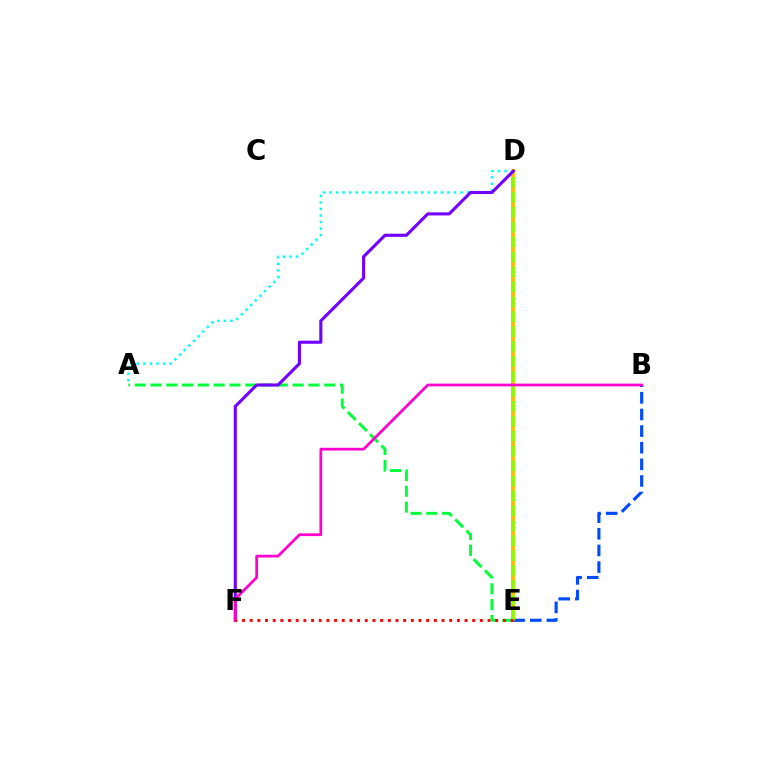{('A', 'E'): [{'color': '#00ff39', 'line_style': 'dashed', 'thickness': 2.15}], ('A', 'D'): [{'color': '#00fff6', 'line_style': 'dotted', 'thickness': 1.78}], ('D', 'E'): [{'color': '#ffbd00', 'line_style': 'solid', 'thickness': 2.8}, {'color': '#84ff00', 'line_style': 'dashed', 'thickness': 2.03}], ('B', 'E'): [{'color': '#004bff', 'line_style': 'dashed', 'thickness': 2.26}], ('D', 'F'): [{'color': '#7200ff', 'line_style': 'solid', 'thickness': 2.23}], ('B', 'F'): [{'color': '#ff00cf', 'line_style': 'solid', 'thickness': 1.98}], ('E', 'F'): [{'color': '#ff0000', 'line_style': 'dotted', 'thickness': 2.08}]}